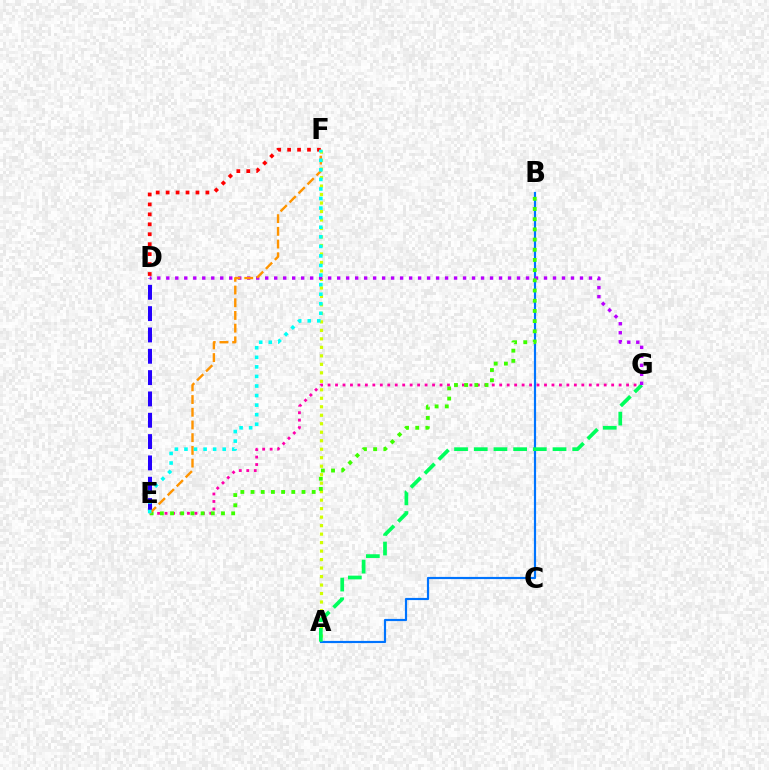{('E', 'G'): [{'color': '#ff00ac', 'line_style': 'dotted', 'thickness': 2.03}], ('A', 'F'): [{'color': '#d1ff00', 'line_style': 'dotted', 'thickness': 2.31}], ('D', 'E'): [{'color': '#2500ff', 'line_style': 'dashed', 'thickness': 2.9}], ('A', 'B'): [{'color': '#0074ff', 'line_style': 'solid', 'thickness': 1.57}], ('A', 'G'): [{'color': '#00ff5c', 'line_style': 'dashed', 'thickness': 2.68}], ('D', 'G'): [{'color': '#b900ff', 'line_style': 'dotted', 'thickness': 2.44}], ('D', 'F'): [{'color': '#ff0000', 'line_style': 'dotted', 'thickness': 2.7}], ('B', 'E'): [{'color': '#3dff00', 'line_style': 'dotted', 'thickness': 2.77}], ('E', 'F'): [{'color': '#ff9400', 'line_style': 'dashed', 'thickness': 1.73}, {'color': '#00fff6', 'line_style': 'dotted', 'thickness': 2.6}]}